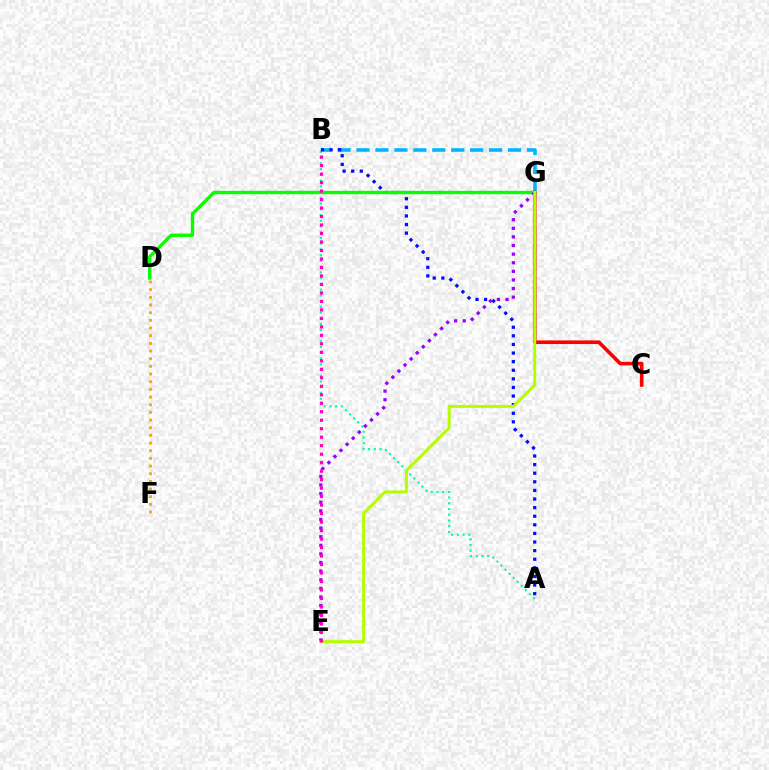{('A', 'B'): [{'color': '#00ff9d', 'line_style': 'dotted', 'thickness': 1.56}, {'color': '#0010ff', 'line_style': 'dotted', 'thickness': 2.34}], ('B', 'G'): [{'color': '#00b5ff', 'line_style': 'dashed', 'thickness': 2.57}], ('C', 'G'): [{'color': '#ff0000', 'line_style': 'solid', 'thickness': 2.61}], ('D', 'F'): [{'color': '#ffa500', 'line_style': 'dotted', 'thickness': 2.08}], ('D', 'G'): [{'color': '#08ff00', 'line_style': 'solid', 'thickness': 2.43}], ('E', 'G'): [{'color': '#9b00ff', 'line_style': 'dotted', 'thickness': 2.34}, {'color': '#b3ff00', 'line_style': 'solid', 'thickness': 2.15}], ('B', 'E'): [{'color': '#ff00bd', 'line_style': 'dotted', 'thickness': 2.31}]}